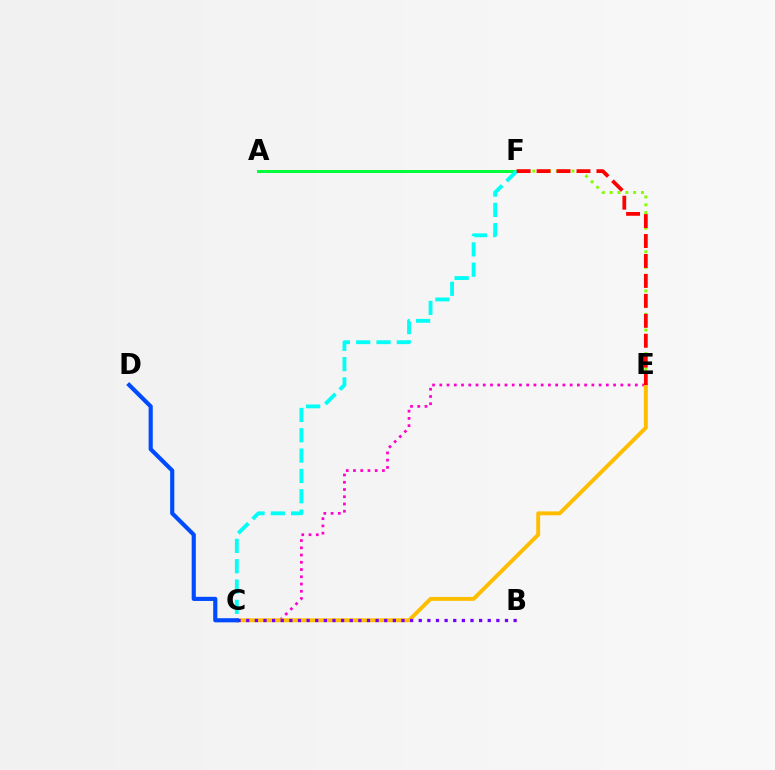{('E', 'F'): [{'color': '#84ff00', 'line_style': 'dotted', 'thickness': 2.13}, {'color': '#ff0000', 'line_style': 'dashed', 'thickness': 2.71}], ('C', 'E'): [{'color': '#ff00cf', 'line_style': 'dotted', 'thickness': 1.97}, {'color': '#ffbd00', 'line_style': 'solid', 'thickness': 2.82}], ('A', 'F'): [{'color': '#00ff39', 'line_style': 'solid', 'thickness': 2.14}], ('C', 'F'): [{'color': '#00fff6', 'line_style': 'dashed', 'thickness': 2.76}], ('B', 'C'): [{'color': '#7200ff', 'line_style': 'dotted', 'thickness': 2.34}], ('C', 'D'): [{'color': '#004bff', 'line_style': 'solid', 'thickness': 2.99}]}